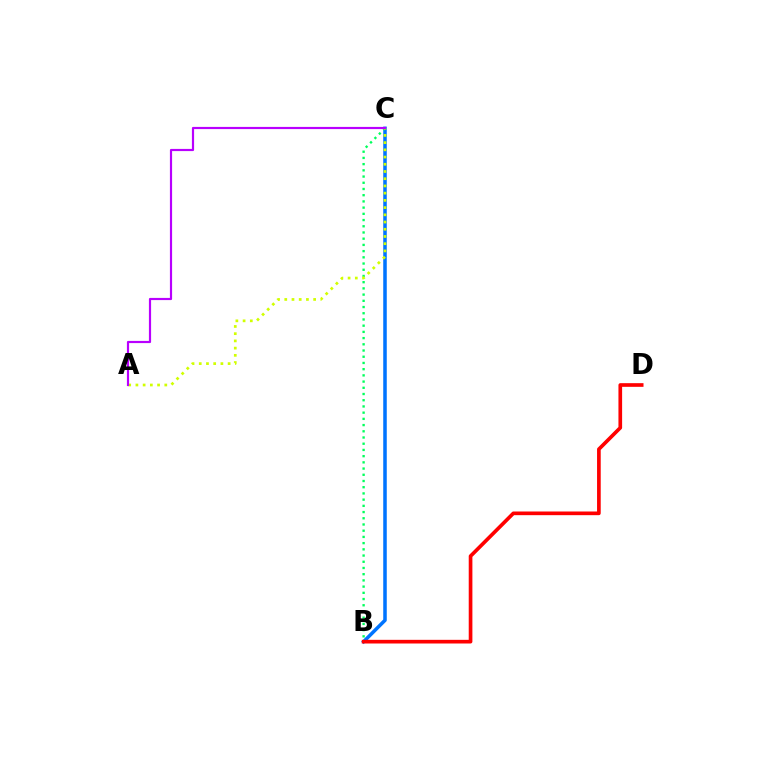{('B', 'C'): [{'color': '#0074ff', 'line_style': 'solid', 'thickness': 2.54}, {'color': '#00ff5c', 'line_style': 'dotted', 'thickness': 1.69}], ('A', 'C'): [{'color': '#d1ff00', 'line_style': 'dotted', 'thickness': 1.96}, {'color': '#b900ff', 'line_style': 'solid', 'thickness': 1.57}], ('B', 'D'): [{'color': '#ff0000', 'line_style': 'solid', 'thickness': 2.64}]}